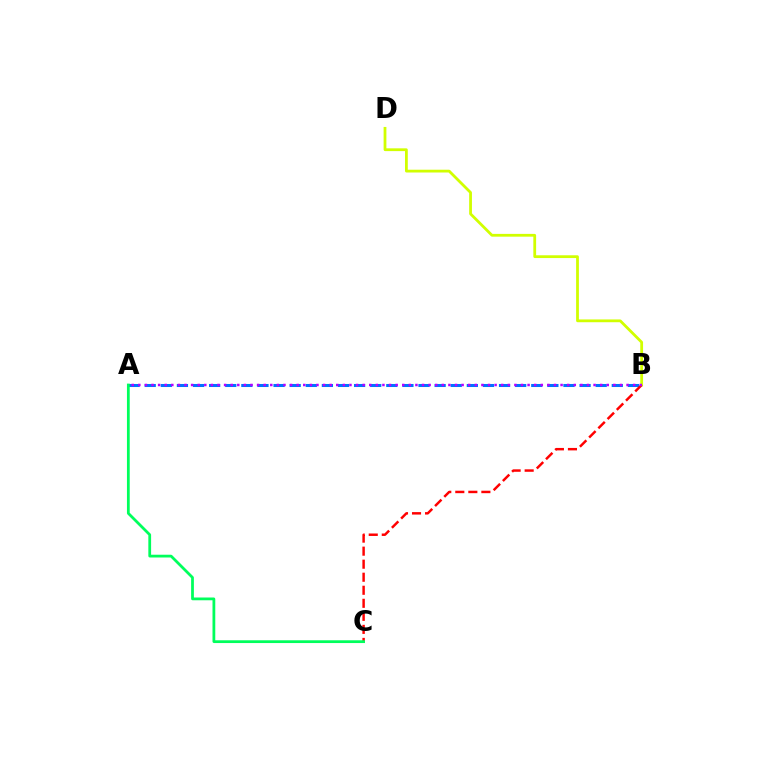{('B', 'D'): [{'color': '#d1ff00', 'line_style': 'solid', 'thickness': 2.0}], ('A', 'B'): [{'color': '#0074ff', 'line_style': 'dashed', 'thickness': 2.19}, {'color': '#b900ff', 'line_style': 'dotted', 'thickness': 1.79}], ('B', 'C'): [{'color': '#ff0000', 'line_style': 'dashed', 'thickness': 1.77}], ('A', 'C'): [{'color': '#00ff5c', 'line_style': 'solid', 'thickness': 1.99}]}